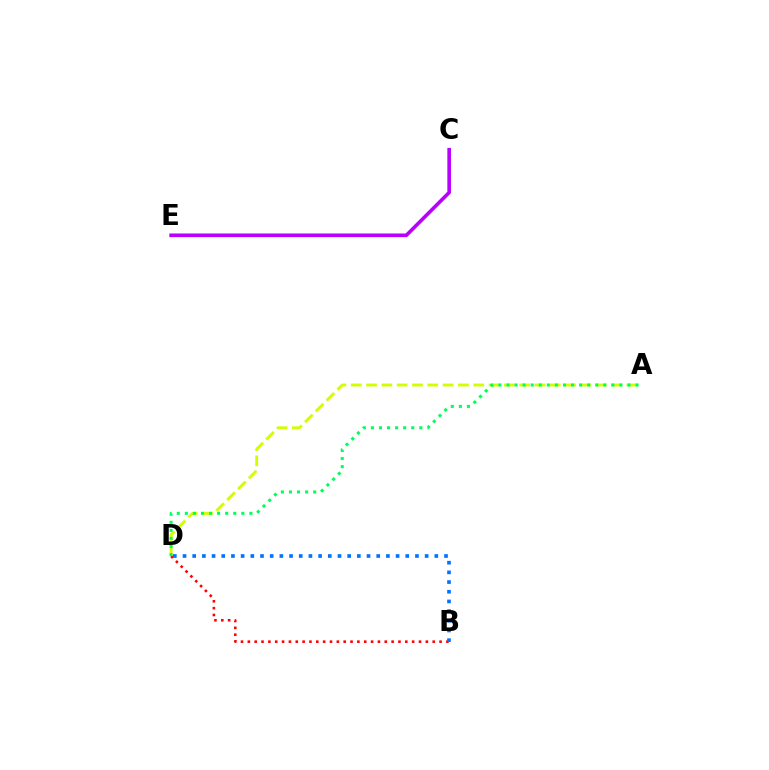{('A', 'D'): [{'color': '#d1ff00', 'line_style': 'dashed', 'thickness': 2.08}, {'color': '#00ff5c', 'line_style': 'dotted', 'thickness': 2.19}], ('B', 'D'): [{'color': '#ff0000', 'line_style': 'dotted', 'thickness': 1.86}, {'color': '#0074ff', 'line_style': 'dotted', 'thickness': 2.63}], ('C', 'E'): [{'color': '#b900ff', 'line_style': 'solid', 'thickness': 2.6}]}